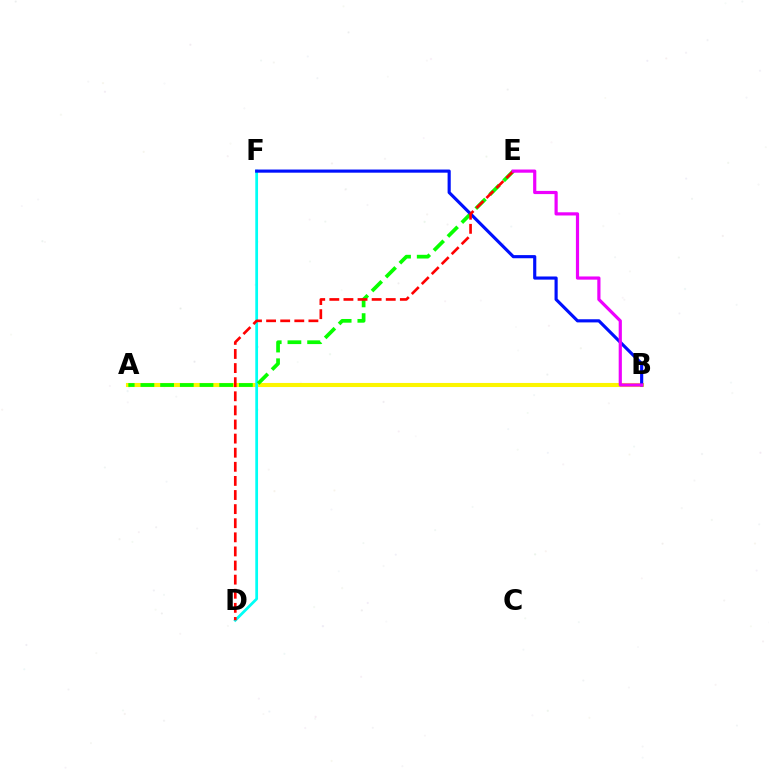{('A', 'B'): [{'color': '#fcf500', 'line_style': 'solid', 'thickness': 2.93}], ('D', 'F'): [{'color': '#00fff6', 'line_style': 'solid', 'thickness': 1.98}], ('A', 'E'): [{'color': '#08ff00', 'line_style': 'dashed', 'thickness': 2.68}], ('B', 'F'): [{'color': '#0010ff', 'line_style': 'solid', 'thickness': 2.27}], ('D', 'E'): [{'color': '#ff0000', 'line_style': 'dashed', 'thickness': 1.92}], ('B', 'E'): [{'color': '#ee00ff', 'line_style': 'solid', 'thickness': 2.3}]}